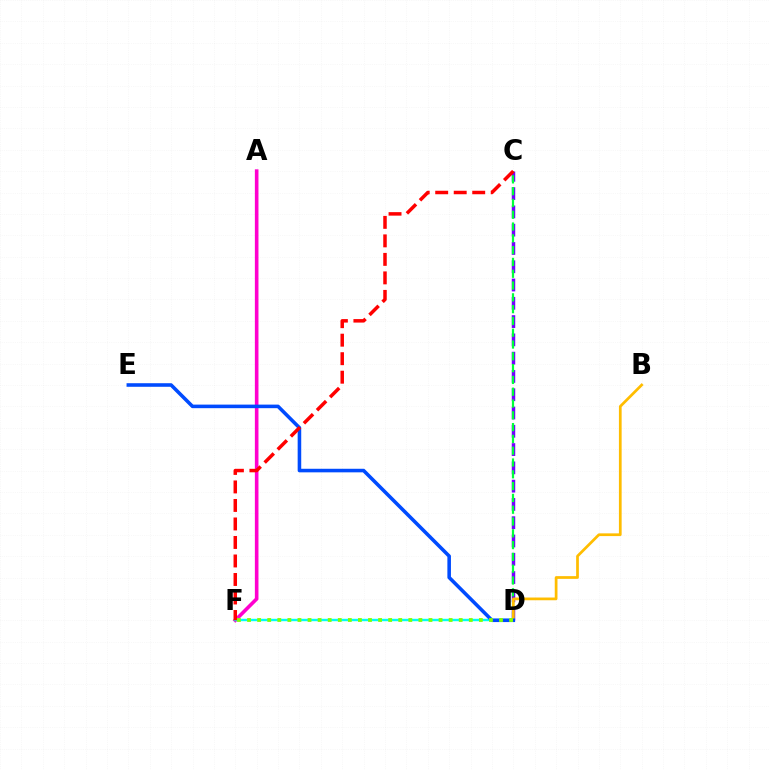{('C', 'D'): [{'color': '#7200ff', 'line_style': 'dashed', 'thickness': 2.48}, {'color': '#00ff39', 'line_style': 'dashed', 'thickness': 1.6}], ('A', 'F'): [{'color': '#ff00cf', 'line_style': 'solid', 'thickness': 2.6}], ('B', 'D'): [{'color': '#ffbd00', 'line_style': 'solid', 'thickness': 1.96}], ('D', 'F'): [{'color': '#00fff6', 'line_style': 'solid', 'thickness': 1.73}, {'color': '#84ff00', 'line_style': 'dotted', 'thickness': 2.74}], ('D', 'E'): [{'color': '#004bff', 'line_style': 'solid', 'thickness': 2.57}], ('C', 'F'): [{'color': '#ff0000', 'line_style': 'dashed', 'thickness': 2.51}]}